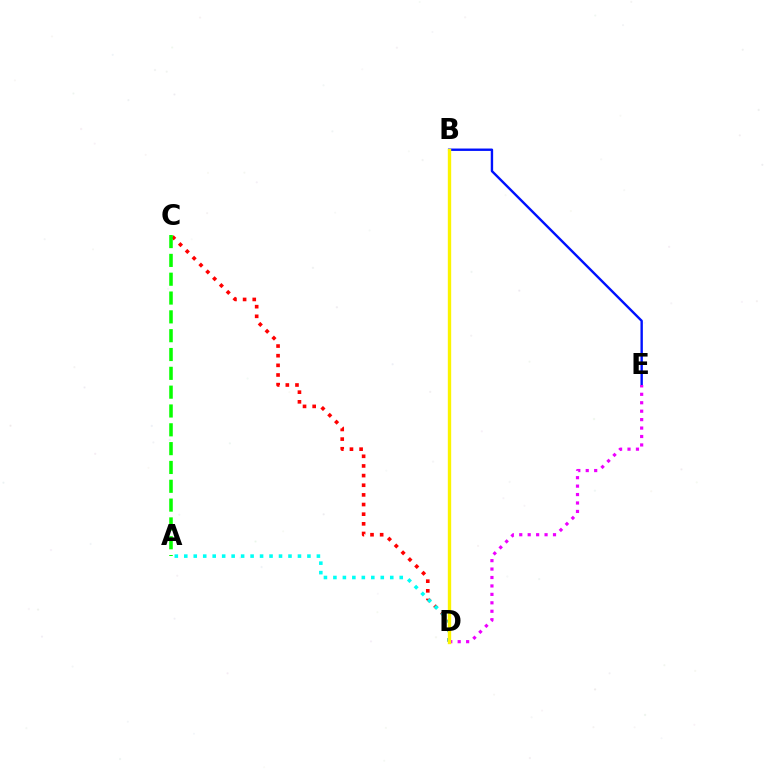{('C', 'D'): [{'color': '#ff0000', 'line_style': 'dotted', 'thickness': 2.62}], ('B', 'E'): [{'color': '#0010ff', 'line_style': 'solid', 'thickness': 1.72}], ('D', 'E'): [{'color': '#ee00ff', 'line_style': 'dotted', 'thickness': 2.29}], ('A', 'C'): [{'color': '#08ff00', 'line_style': 'dashed', 'thickness': 2.56}], ('A', 'D'): [{'color': '#00fff6', 'line_style': 'dotted', 'thickness': 2.57}], ('B', 'D'): [{'color': '#fcf500', 'line_style': 'solid', 'thickness': 2.43}]}